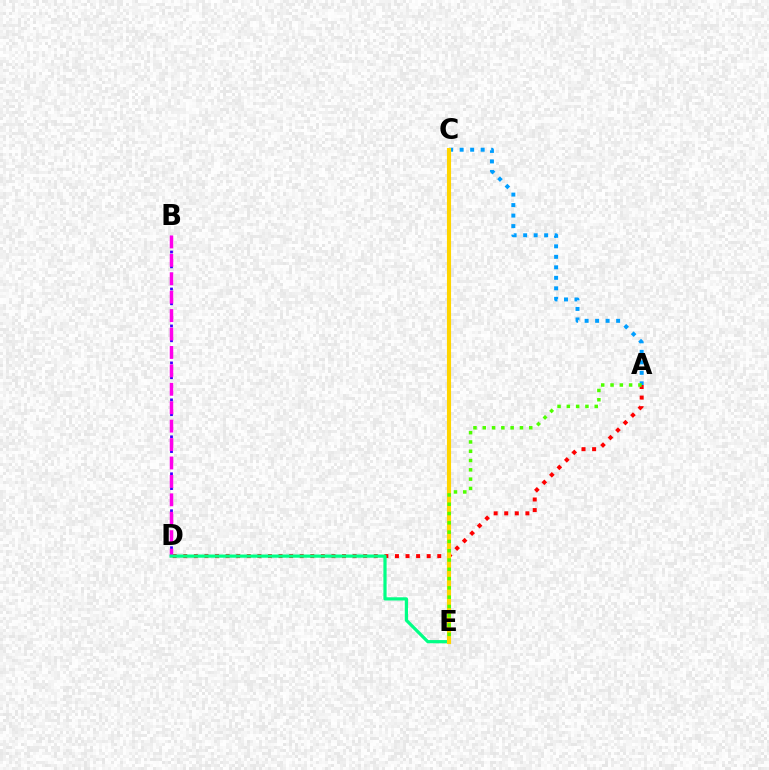{('B', 'D'): [{'color': '#3700ff', 'line_style': 'dotted', 'thickness': 2.01}, {'color': '#ff00ed', 'line_style': 'dashed', 'thickness': 2.5}], ('A', 'D'): [{'color': '#ff0000', 'line_style': 'dotted', 'thickness': 2.88}], ('D', 'E'): [{'color': '#00ff86', 'line_style': 'solid', 'thickness': 2.31}], ('A', 'C'): [{'color': '#009eff', 'line_style': 'dotted', 'thickness': 2.85}], ('C', 'E'): [{'color': '#ffd500', 'line_style': 'solid', 'thickness': 2.97}], ('A', 'E'): [{'color': '#4fff00', 'line_style': 'dotted', 'thickness': 2.53}]}